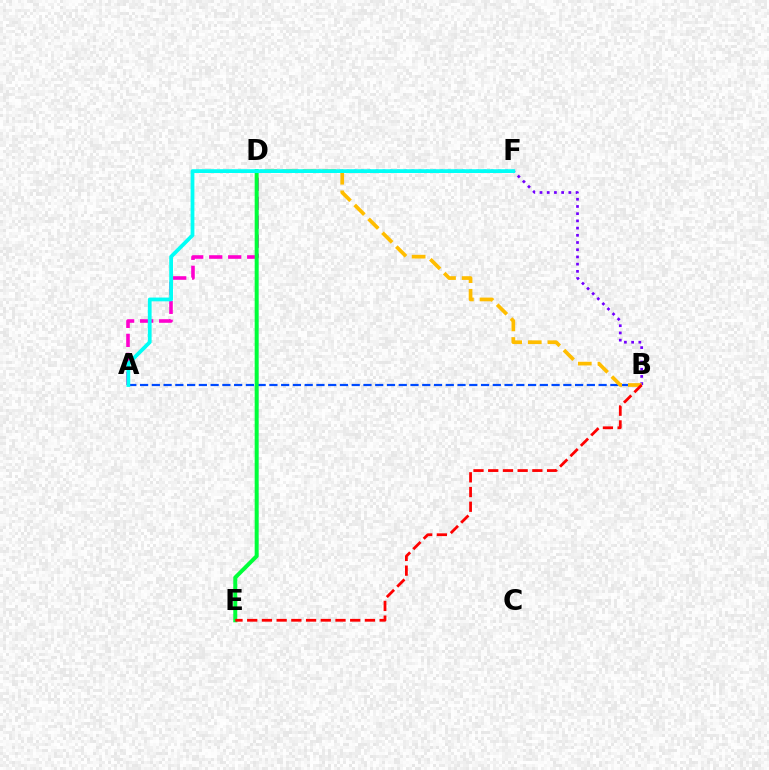{('B', 'D'): [{'color': '#7200ff', 'line_style': 'dotted', 'thickness': 1.96}, {'color': '#ffbd00', 'line_style': 'dashed', 'thickness': 2.67}], ('A', 'B'): [{'color': '#004bff', 'line_style': 'dashed', 'thickness': 1.6}], ('A', 'D'): [{'color': '#ff00cf', 'line_style': 'dashed', 'thickness': 2.58}], ('D', 'E'): [{'color': '#00ff39', 'line_style': 'solid', 'thickness': 2.88}], ('D', 'F'): [{'color': '#84ff00', 'line_style': 'dotted', 'thickness': 2.02}], ('A', 'F'): [{'color': '#00fff6', 'line_style': 'solid', 'thickness': 2.71}], ('B', 'E'): [{'color': '#ff0000', 'line_style': 'dashed', 'thickness': 2.0}]}